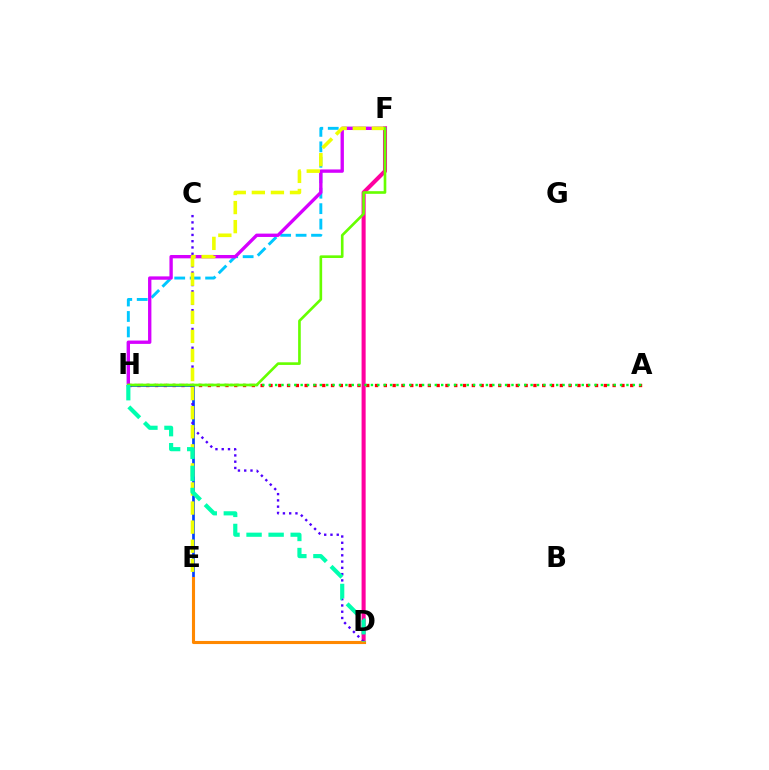{('A', 'H'): [{'color': '#ff0000', 'line_style': 'dotted', 'thickness': 2.39}, {'color': '#00ff27', 'line_style': 'dotted', 'thickness': 1.74}], ('D', 'F'): [{'color': '#ff00a0', 'line_style': 'solid', 'thickness': 2.93}], ('E', 'H'): [{'color': '#003fff', 'line_style': 'solid', 'thickness': 1.94}], ('F', 'H'): [{'color': '#00c7ff', 'line_style': 'dashed', 'thickness': 2.1}, {'color': '#d600ff', 'line_style': 'solid', 'thickness': 2.41}, {'color': '#66ff00', 'line_style': 'solid', 'thickness': 1.9}], ('C', 'D'): [{'color': '#4f00ff', 'line_style': 'dotted', 'thickness': 1.7}], ('E', 'F'): [{'color': '#eeff00', 'line_style': 'dashed', 'thickness': 2.59}], ('D', 'E'): [{'color': '#ff8800', 'line_style': 'solid', 'thickness': 2.23}], ('D', 'H'): [{'color': '#00ffaf', 'line_style': 'dashed', 'thickness': 3.0}]}